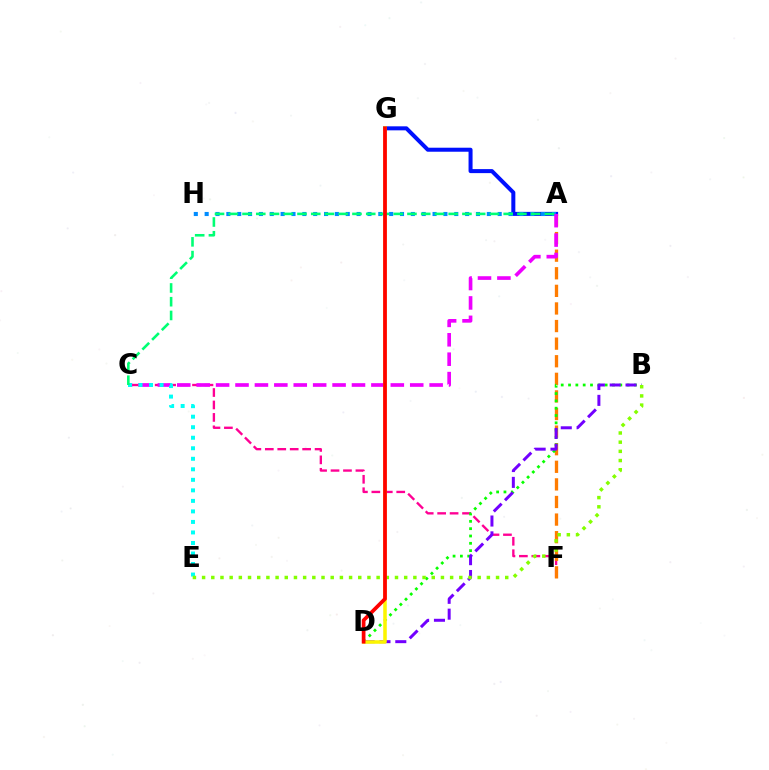{('C', 'F'): [{'color': '#ff0094', 'line_style': 'dashed', 'thickness': 1.69}], ('A', 'G'): [{'color': '#0010ff', 'line_style': 'solid', 'thickness': 2.89}], ('A', 'F'): [{'color': '#ff7c00', 'line_style': 'dashed', 'thickness': 2.39}], ('B', 'D'): [{'color': '#08ff00', 'line_style': 'dotted', 'thickness': 1.99}, {'color': '#7200ff', 'line_style': 'dashed', 'thickness': 2.15}], ('A', 'H'): [{'color': '#008cff', 'line_style': 'dotted', 'thickness': 2.95}], ('A', 'C'): [{'color': '#ee00ff', 'line_style': 'dashed', 'thickness': 2.64}, {'color': '#00ff74', 'line_style': 'dashed', 'thickness': 1.87}], ('C', 'E'): [{'color': '#00fff6', 'line_style': 'dotted', 'thickness': 2.86}], ('D', 'G'): [{'color': '#fcf500', 'line_style': 'solid', 'thickness': 2.55}, {'color': '#ff0000', 'line_style': 'solid', 'thickness': 2.68}], ('B', 'E'): [{'color': '#84ff00', 'line_style': 'dotted', 'thickness': 2.5}]}